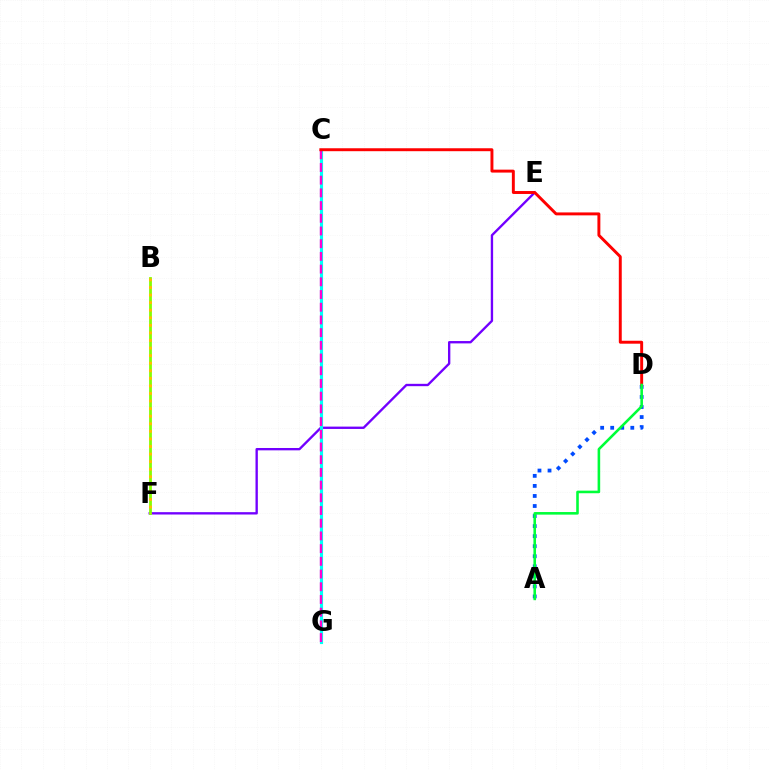{('E', 'F'): [{'color': '#7200ff', 'line_style': 'solid', 'thickness': 1.69}], ('A', 'D'): [{'color': '#004bff', 'line_style': 'dotted', 'thickness': 2.73}, {'color': '#00ff39', 'line_style': 'solid', 'thickness': 1.86}], ('C', 'G'): [{'color': '#00fff6', 'line_style': 'solid', 'thickness': 2.26}, {'color': '#ff00cf', 'line_style': 'dashed', 'thickness': 1.73}], ('B', 'F'): [{'color': '#84ff00', 'line_style': 'solid', 'thickness': 2.01}, {'color': '#ffbd00', 'line_style': 'dotted', 'thickness': 2.06}], ('C', 'D'): [{'color': '#ff0000', 'line_style': 'solid', 'thickness': 2.11}]}